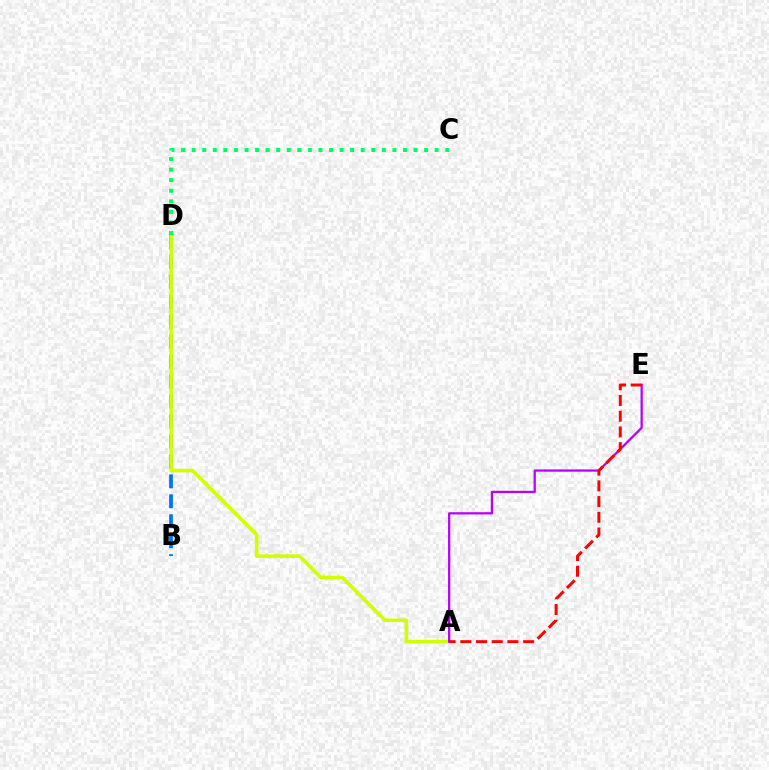{('B', 'D'): [{'color': '#0074ff', 'line_style': 'dashed', 'thickness': 2.71}], ('A', 'D'): [{'color': '#d1ff00', 'line_style': 'solid', 'thickness': 2.61}], ('C', 'D'): [{'color': '#00ff5c', 'line_style': 'dotted', 'thickness': 2.87}], ('A', 'E'): [{'color': '#b900ff', 'line_style': 'solid', 'thickness': 1.63}, {'color': '#ff0000', 'line_style': 'dashed', 'thickness': 2.13}]}